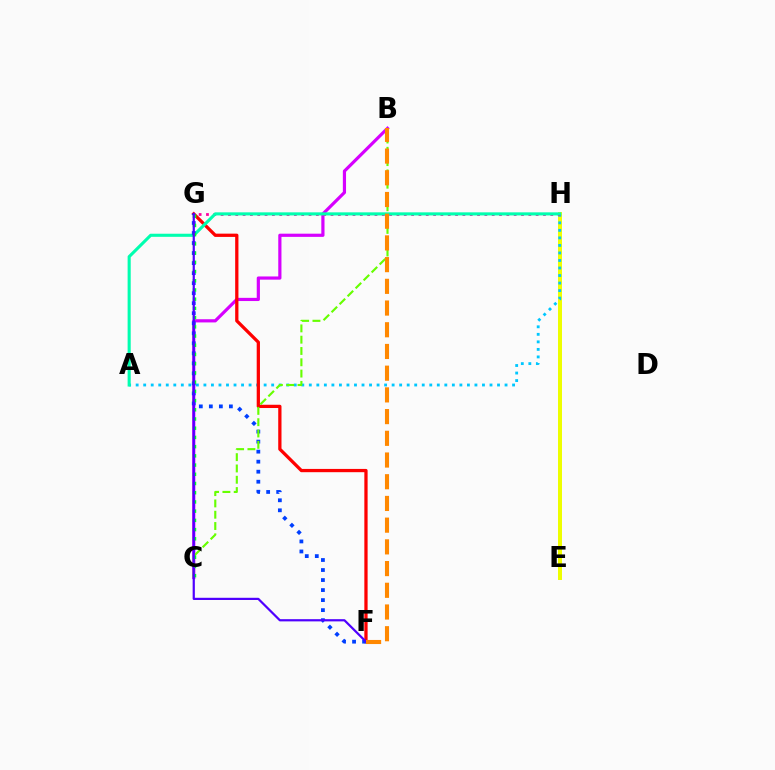{('E', 'H'): [{'color': '#eeff00', 'line_style': 'solid', 'thickness': 2.86}], ('A', 'H'): [{'color': '#00c7ff', 'line_style': 'dotted', 'thickness': 2.05}, {'color': '#00ffaf', 'line_style': 'solid', 'thickness': 2.23}], ('B', 'C'): [{'color': '#d600ff', 'line_style': 'solid', 'thickness': 2.3}, {'color': '#66ff00', 'line_style': 'dashed', 'thickness': 1.53}], ('F', 'G'): [{'color': '#ff0000', 'line_style': 'solid', 'thickness': 2.35}, {'color': '#003fff', 'line_style': 'dotted', 'thickness': 2.72}, {'color': '#4f00ff', 'line_style': 'solid', 'thickness': 1.59}], ('G', 'H'): [{'color': '#ff00a0', 'line_style': 'dotted', 'thickness': 1.99}], ('C', 'G'): [{'color': '#00ff27', 'line_style': 'dotted', 'thickness': 2.5}], ('B', 'F'): [{'color': '#ff8800', 'line_style': 'dashed', 'thickness': 2.95}]}